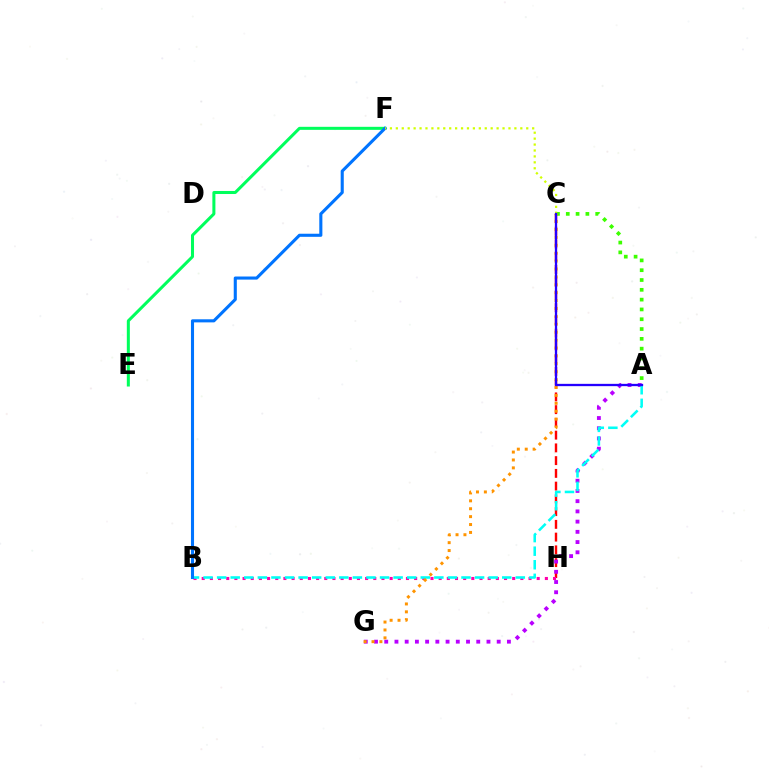{('E', 'F'): [{'color': '#00ff5c', 'line_style': 'solid', 'thickness': 2.18}], ('C', 'H'): [{'color': '#ff0000', 'line_style': 'dashed', 'thickness': 1.73}], ('A', 'G'): [{'color': '#b900ff', 'line_style': 'dotted', 'thickness': 2.78}], ('B', 'H'): [{'color': '#ff00ac', 'line_style': 'dotted', 'thickness': 2.22}], ('A', 'B'): [{'color': '#00fff6', 'line_style': 'dashed', 'thickness': 1.84}], ('A', 'C'): [{'color': '#3dff00', 'line_style': 'dotted', 'thickness': 2.66}, {'color': '#2500ff', 'line_style': 'solid', 'thickness': 1.66}], ('B', 'F'): [{'color': '#0074ff', 'line_style': 'solid', 'thickness': 2.22}], ('C', 'G'): [{'color': '#ff9400', 'line_style': 'dotted', 'thickness': 2.15}], ('C', 'F'): [{'color': '#d1ff00', 'line_style': 'dotted', 'thickness': 1.61}]}